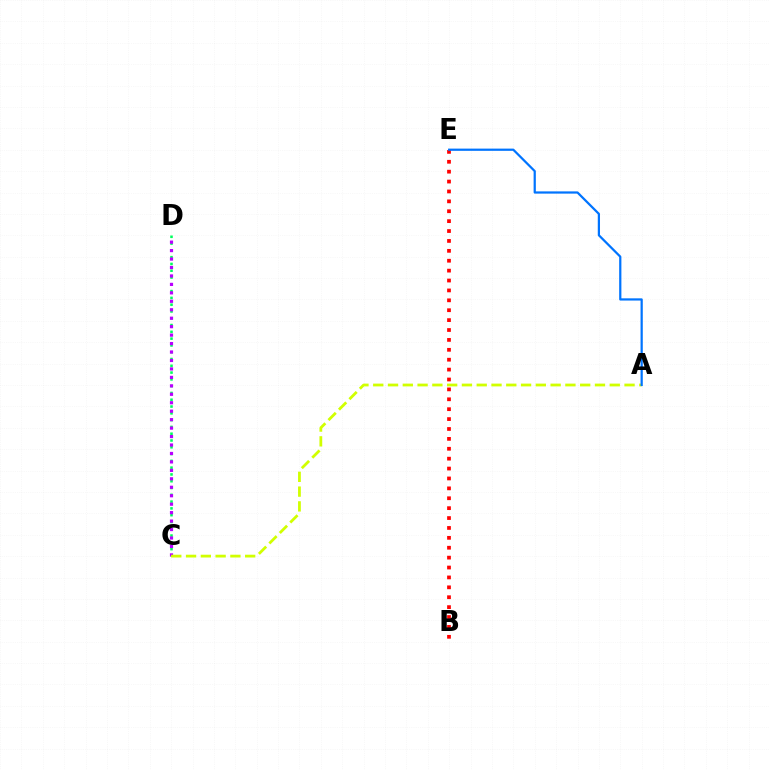{('C', 'D'): [{'color': '#00ff5c', 'line_style': 'dotted', 'thickness': 1.84}, {'color': '#b900ff', 'line_style': 'dotted', 'thickness': 2.3}], ('A', 'C'): [{'color': '#d1ff00', 'line_style': 'dashed', 'thickness': 2.01}], ('B', 'E'): [{'color': '#ff0000', 'line_style': 'dotted', 'thickness': 2.69}], ('A', 'E'): [{'color': '#0074ff', 'line_style': 'solid', 'thickness': 1.6}]}